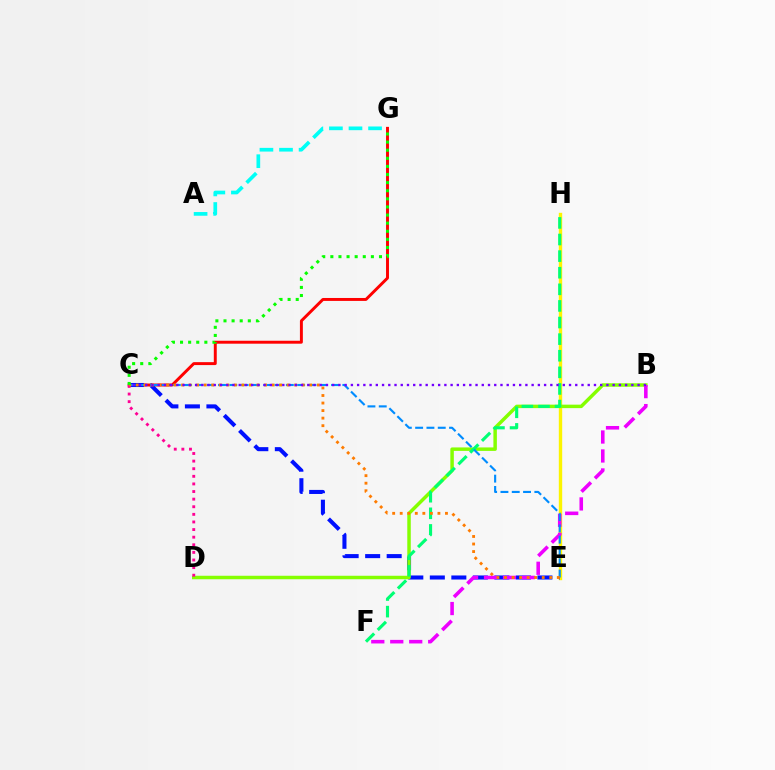{('E', 'H'): [{'color': '#fcf500', 'line_style': 'solid', 'thickness': 2.43}], ('C', 'G'): [{'color': '#ff0000', 'line_style': 'solid', 'thickness': 2.11}, {'color': '#08ff00', 'line_style': 'dotted', 'thickness': 2.2}], ('C', 'E'): [{'color': '#0010ff', 'line_style': 'dashed', 'thickness': 2.92}, {'color': '#008cff', 'line_style': 'dashed', 'thickness': 1.54}, {'color': '#ff7c00', 'line_style': 'dotted', 'thickness': 2.05}], ('B', 'D'): [{'color': '#84ff00', 'line_style': 'solid', 'thickness': 2.5}], ('B', 'F'): [{'color': '#ee00ff', 'line_style': 'dashed', 'thickness': 2.58}], ('F', 'H'): [{'color': '#00ff74', 'line_style': 'dashed', 'thickness': 2.26}], ('C', 'D'): [{'color': '#ff0094', 'line_style': 'dotted', 'thickness': 2.07}], ('A', 'G'): [{'color': '#00fff6', 'line_style': 'dashed', 'thickness': 2.66}], ('B', 'C'): [{'color': '#7200ff', 'line_style': 'dotted', 'thickness': 1.69}]}